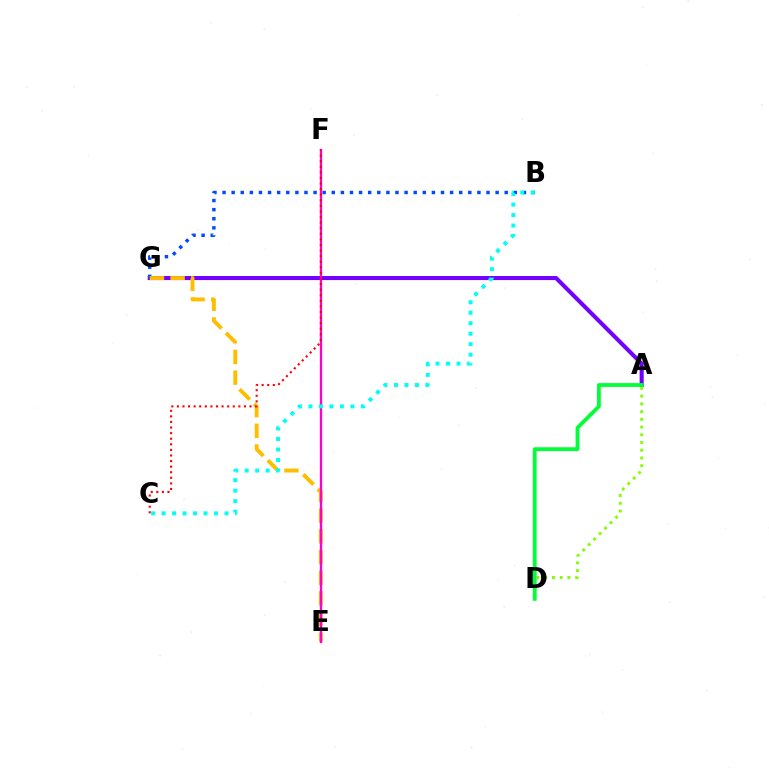{('A', 'G'): [{'color': '#7200ff', 'line_style': 'solid', 'thickness': 2.93}], ('B', 'G'): [{'color': '#004bff', 'line_style': 'dotted', 'thickness': 2.47}], ('A', 'D'): [{'color': '#84ff00', 'line_style': 'dotted', 'thickness': 2.1}, {'color': '#00ff39', 'line_style': 'solid', 'thickness': 2.75}], ('E', 'G'): [{'color': '#ffbd00', 'line_style': 'dashed', 'thickness': 2.81}], ('E', 'F'): [{'color': '#ff00cf', 'line_style': 'solid', 'thickness': 1.67}], ('B', 'C'): [{'color': '#00fff6', 'line_style': 'dotted', 'thickness': 2.85}], ('C', 'F'): [{'color': '#ff0000', 'line_style': 'dotted', 'thickness': 1.52}]}